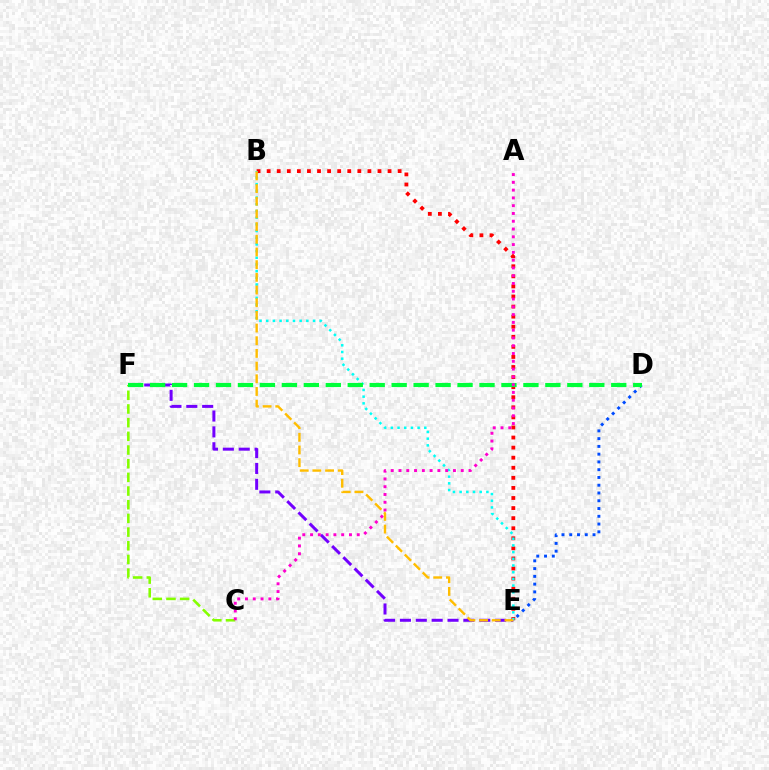{('D', 'E'): [{'color': '#004bff', 'line_style': 'dotted', 'thickness': 2.11}], ('E', 'F'): [{'color': '#7200ff', 'line_style': 'dashed', 'thickness': 2.16}], ('C', 'F'): [{'color': '#84ff00', 'line_style': 'dashed', 'thickness': 1.86}], ('B', 'E'): [{'color': '#ff0000', 'line_style': 'dotted', 'thickness': 2.74}, {'color': '#00fff6', 'line_style': 'dotted', 'thickness': 1.82}, {'color': '#ffbd00', 'line_style': 'dashed', 'thickness': 1.72}], ('D', 'F'): [{'color': '#00ff39', 'line_style': 'dashed', 'thickness': 2.98}], ('A', 'C'): [{'color': '#ff00cf', 'line_style': 'dotted', 'thickness': 2.11}]}